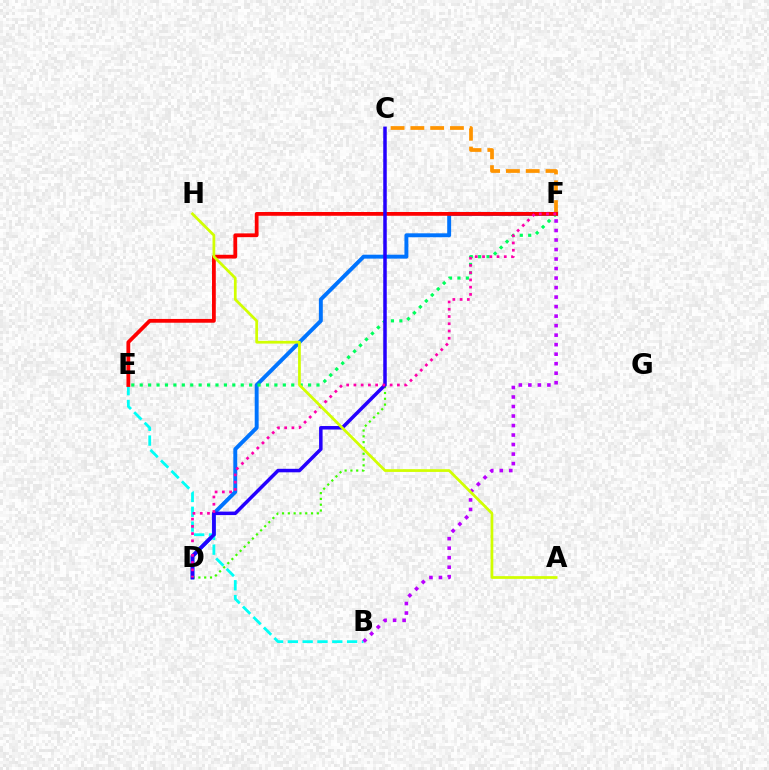{('C', 'F'): [{'color': '#ff9400', 'line_style': 'dashed', 'thickness': 2.69}], ('D', 'F'): [{'color': '#0074ff', 'line_style': 'solid', 'thickness': 2.82}, {'color': '#ff00ac', 'line_style': 'dotted', 'thickness': 1.97}], ('B', 'E'): [{'color': '#00fff6', 'line_style': 'dashed', 'thickness': 2.01}], ('C', 'D'): [{'color': '#3dff00', 'line_style': 'dotted', 'thickness': 1.58}, {'color': '#2500ff', 'line_style': 'solid', 'thickness': 2.52}], ('E', 'F'): [{'color': '#00ff5c', 'line_style': 'dotted', 'thickness': 2.29}, {'color': '#ff0000', 'line_style': 'solid', 'thickness': 2.72}], ('B', 'F'): [{'color': '#b900ff', 'line_style': 'dotted', 'thickness': 2.58}], ('A', 'H'): [{'color': '#d1ff00', 'line_style': 'solid', 'thickness': 1.97}]}